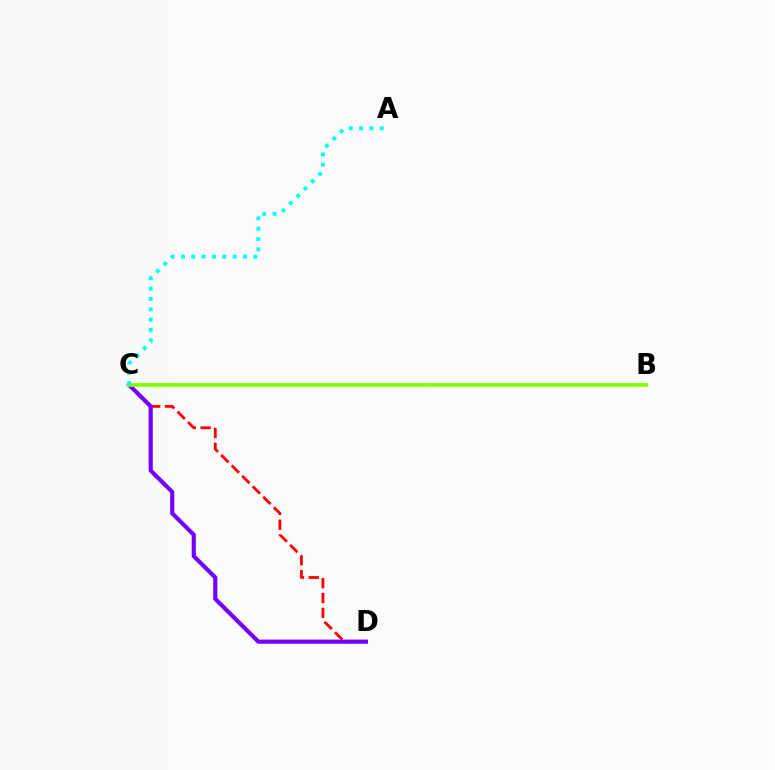{('C', 'D'): [{'color': '#ff0000', 'line_style': 'dashed', 'thickness': 2.01}, {'color': '#7200ff', 'line_style': 'solid', 'thickness': 2.98}], ('B', 'C'): [{'color': '#84ff00', 'line_style': 'solid', 'thickness': 2.67}], ('A', 'C'): [{'color': '#00fff6', 'line_style': 'dotted', 'thickness': 2.81}]}